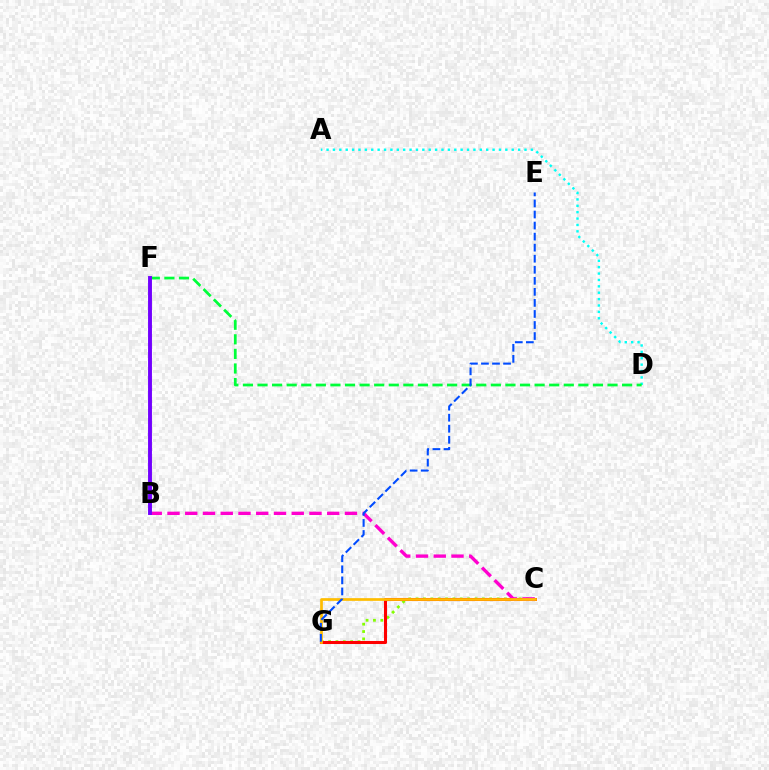{('C', 'G'): [{'color': '#84ff00', 'line_style': 'dotted', 'thickness': 2.0}, {'color': '#ff0000', 'line_style': 'solid', 'thickness': 2.2}, {'color': '#ffbd00', 'line_style': 'solid', 'thickness': 1.95}], ('A', 'D'): [{'color': '#00fff6', 'line_style': 'dotted', 'thickness': 1.73}], ('B', 'C'): [{'color': '#ff00cf', 'line_style': 'dashed', 'thickness': 2.41}], ('D', 'F'): [{'color': '#00ff39', 'line_style': 'dashed', 'thickness': 1.98}], ('B', 'F'): [{'color': '#7200ff', 'line_style': 'solid', 'thickness': 2.81}], ('E', 'G'): [{'color': '#004bff', 'line_style': 'dashed', 'thickness': 1.5}]}